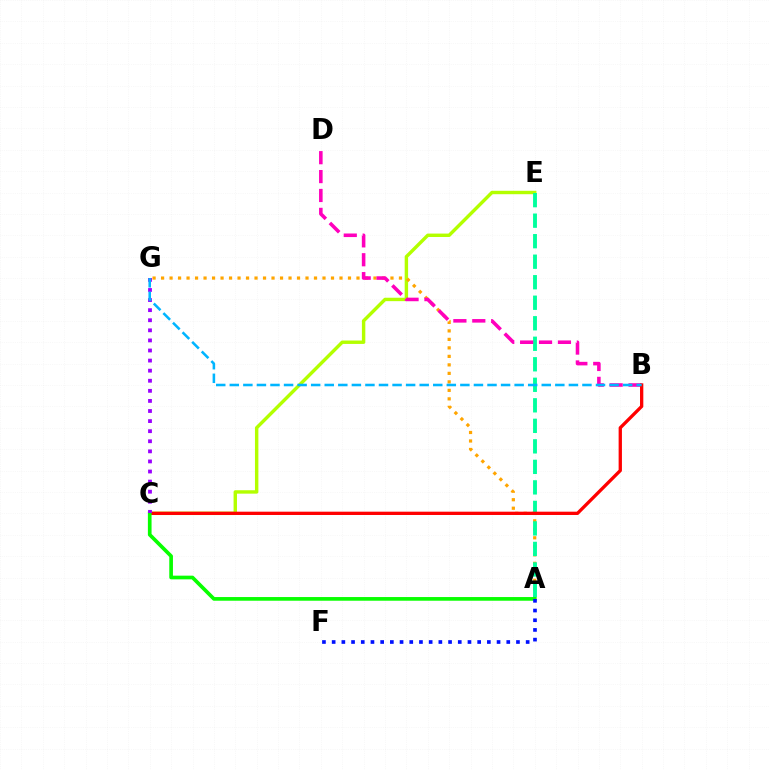{('C', 'E'): [{'color': '#b3ff00', 'line_style': 'solid', 'thickness': 2.46}], ('A', 'G'): [{'color': '#ffa500', 'line_style': 'dotted', 'thickness': 2.31}], ('A', 'E'): [{'color': '#00ff9d', 'line_style': 'dashed', 'thickness': 2.79}], ('B', 'D'): [{'color': '#ff00bd', 'line_style': 'dashed', 'thickness': 2.57}], ('B', 'C'): [{'color': '#ff0000', 'line_style': 'solid', 'thickness': 2.38}], ('A', 'C'): [{'color': '#08ff00', 'line_style': 'solid', 'thickness': 2.65}], ('C', 'G'): [{'color': '#9b00ff', 'line_style': 'dotted', 'thickness': 2.74}], ('A', 'F'): [{'color': '#0010ff', 'line_style': 'dotted', 'thickness': 2.64}], ('B', 'G'): [{'color': '#00b5ff', 'line_style': 'dashed', 'thickness': 1.84}]}